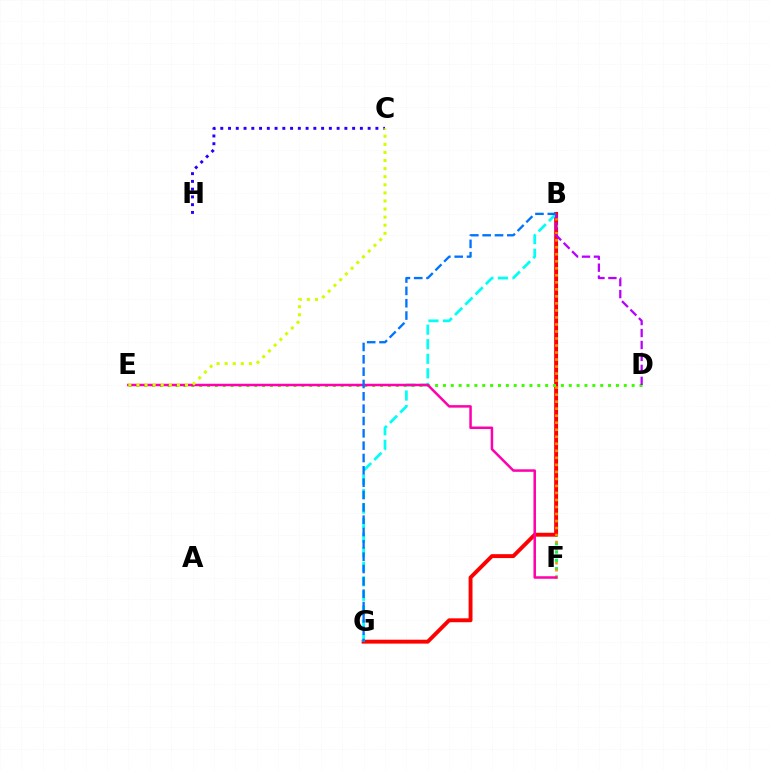{('B', 'F'): [{'color': '#00ff5c', 'line_style': 'dotted', 'thickness': 2.25}, {'color': '#ff9400', 'line_style': 'dotted', 'thickness': 1.91}], ('B', 'G'): [{'color': '#ff0000', 'line_style': 'solid', 'thickness': 2.81}, {'color': '#00fff6', 'line_style': 'dashed', 'thickness': 1.97}, {'color': '#0074ff', 'line_style': 'dashed', 'thickness': 1.68}], ('D', 'E'): [{'color': '#3dff00', 'line_style': 'dotted', 'thickness': 2.14}], ('E', 'F'): [{'color': '#ff00ac', 'line_style': 'solid', 'thickness': 1.8}], ('B', 'D'): [{'color': '#b900ff', 'line_style': 'dashed', 'thickness': 1.62}], ('C', 'H'): [{'color': '#2500ff', 'line_style': 'dotted', 'thickness': 2.11}], ('C', 'E'): [{'color': '#d1ff00', 'line_style': 'dotted', 'thickness': 2.2}]}